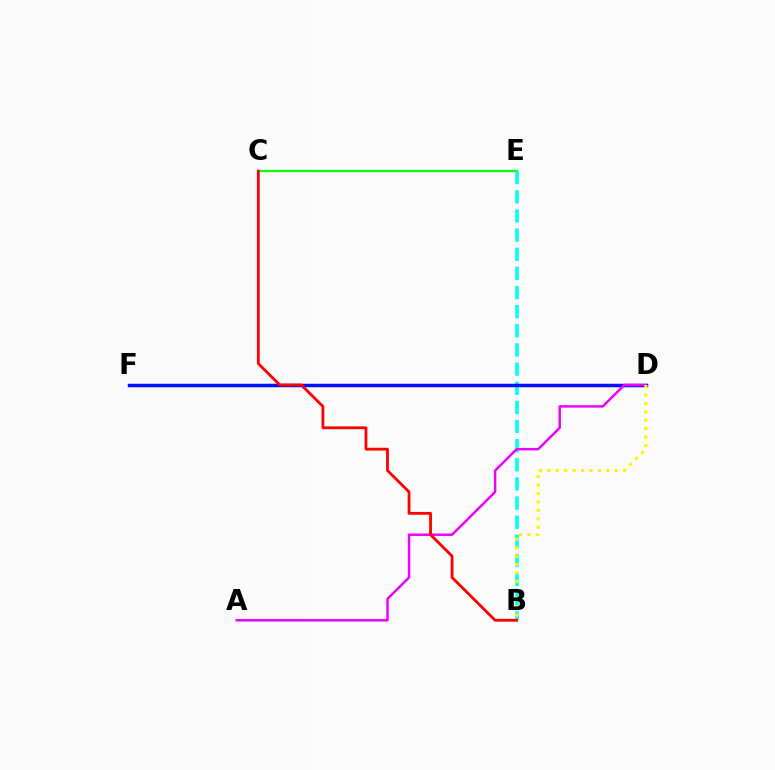{('C', 'E'): [{'color': '#08ff00', 'line_style': 'solid', 'thickness': 1.55}], ('B', 'E'): [{'color': '#00fff6', 'line_style': 'dashed', 'thickness': 2.6}], ('D', 'F'): [{'color': '#0010ff', 'line_style': 'solid', 'thickness': 2.51}], ('A', 'D'): [{'color': '#ee00ff', 'line_style': 'solid', 'thickness': 1.77}], ('B', 'D'): [{'color': '#fcf500', 'line_style': 'dotted', 'thickness': 2.29}], ('B', 'C'): [{'color': '#ff0000', 'line_style': 'solid', 'thickness': 2.02}]}